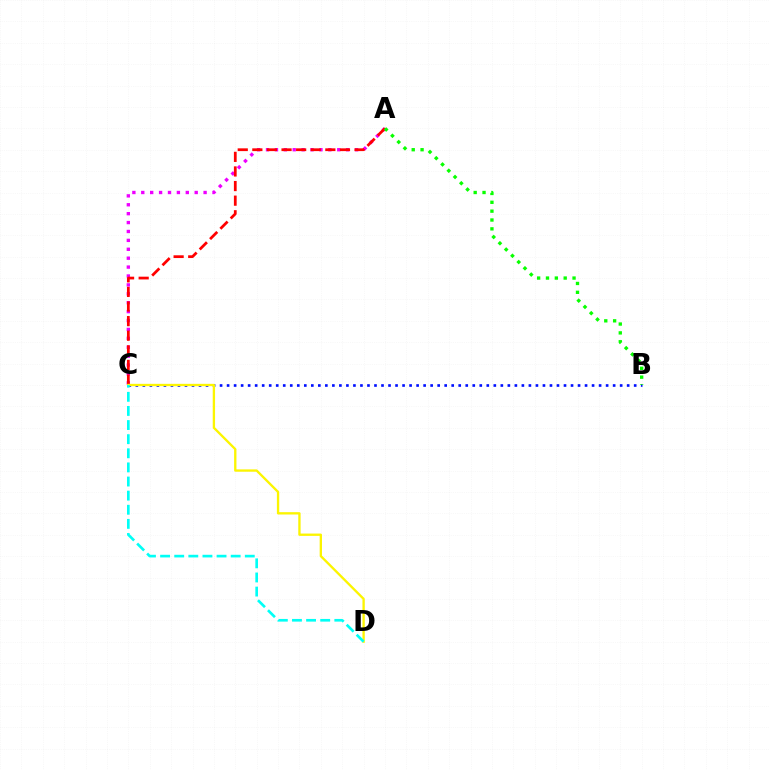{('B', 'C'): [{'color': '#0010ff', 'line_style': 'dotted', 'thickness': 1.91}], ('A', 'C'): [{'color': '#ee00ff', 'line_style': 'dotted', 'thickness': 2.42}, {'color': '#ff0000', 'line_style': 'dashed', 'thickness': 1.98}], ('C', 'D'): [{'color': '#fcf500', 'line_style': 'solid', 'thickness': 1.68}, {'color': '#00fff6', 'line_style': 'dashed', 'thickness': 1.92}], ('A', 'B'): [{'color': '#08ff00', 'line_style': 'dotted', 'thickness': 2.41}]}